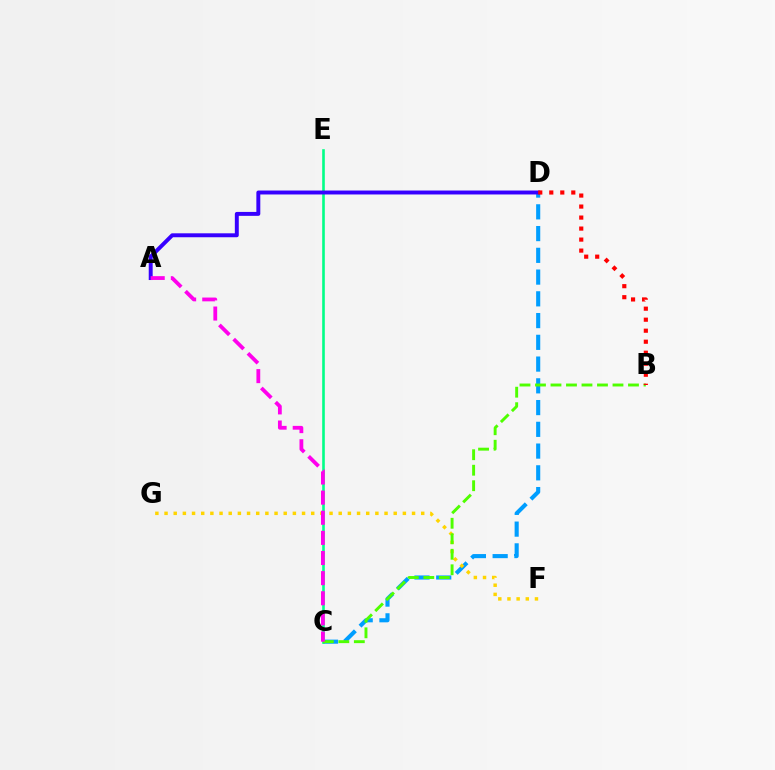{('C', 'D'): [{'color': '#009eff', 'line_style': 'dashed', 'thickness': 2.95}], ('F', 'G'): [{'color': '#ffd500', 'line_style': 'dotted', 'thickness': 2.49}], ('C', 'E'): [{'color': '#00ff86', 'line_style': 'solid', 'thickness': 1.88}], ('A', 'D'): [{'color': '#3700ff', 'line_style': 'solid', 'thickness': 2.83}], ('B', 'C'): [{'color': '#4fff00', 'line_style': 'dashed', 'thickness': 2.11}], ('A', 'C'): [{'color': '#ff00ed', 'line_style': 'dashed', 'thickness': 2.73}], ('B', 'D'): [{'color': '#ff0000', 'line_style': 'dotted', 'thickness': 2.99}]}